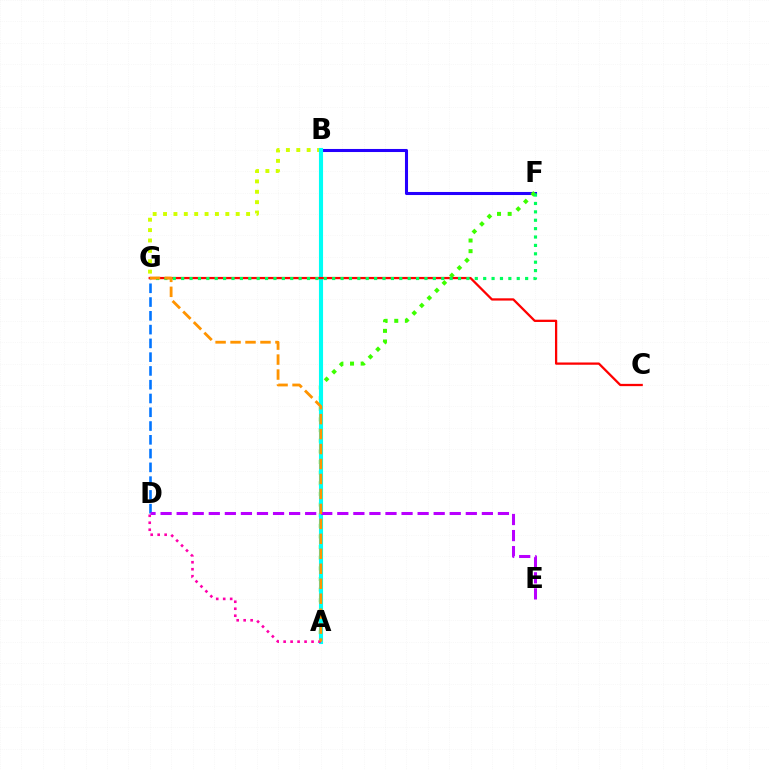{('B', 'G'): [{'color': '#d1ff00', 'line_style': 'dotted', 'thickness': 2.82}], ('D', 'G'): [{'color': '#0074ff', 'line_style': 'dashed', 'thickness': 1.87}], ('B', 'F'): [{'color': '#2500ff', 'line_style': 'solid', 'thickness': 2.21}], ('A', 'F'): [{'color': '#3dff00', 'line_style': 'dotted', 'thickness': 2.89}], ('A', 'B'): [{'color': '#00fff6', 'line_style': 'solid', 'thickness': 2.96}], ('C', 'G'): [{'color': '#ff0000', 'line_style': 'solid', 'thickness': 1.64}], ('A', 'D'): [{'color': '#ff00ac', 'line_style': 'dotted', 'thickness': 1.9}], ('F', 'G'): [{'color': '#00ff5c', 'line_style': 'dotted', 'thickness': 2.28}], ('D', 'E'): [{'color': '#b900ff', 'line_style': 'dashed', 'thickness': 2.18}], ('A', 'G'): [{'color': '#ff9400', 'line_style': 'dashed', 'thickness': 2.03}]}